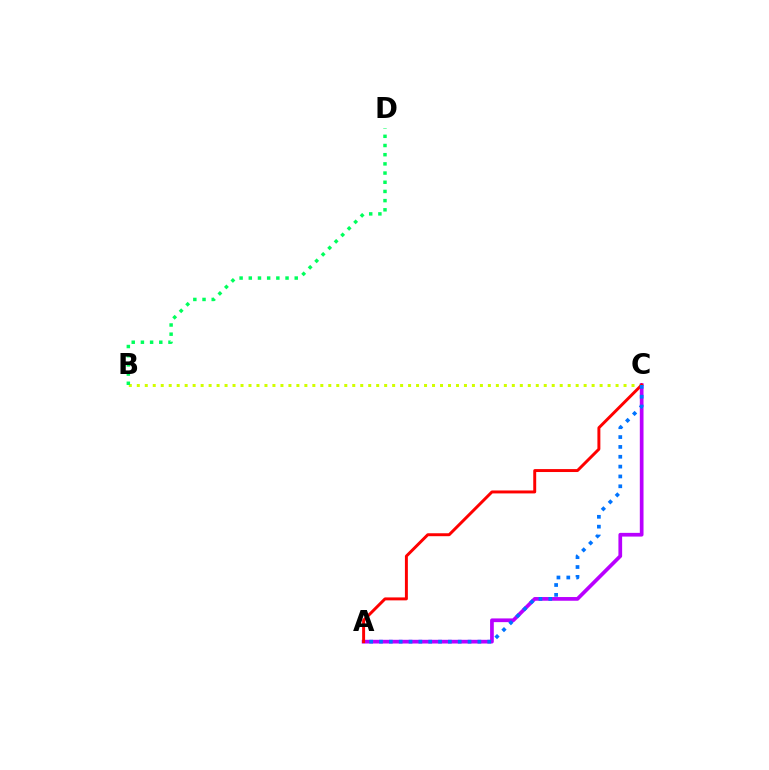{('B', 'C'): [{'color': '#d1ff00', 'line_style': 'dotted', 'thickness': 2.17}], ('B', 'D'): [{'color': '#00ff5c', 'line_style': 'dotted', 'thickness': 2.5}], ('A', 'C'): [{'color': '#b900ff', 'line_style': 'solid', 'thickness': 2.67}, {'color': '#ff0000', 'line_style': 'solid', 'thickness': 2.12}, {'color': '#0074ff', 'line_style': 'dotted', 'thickness': 2.67}]}